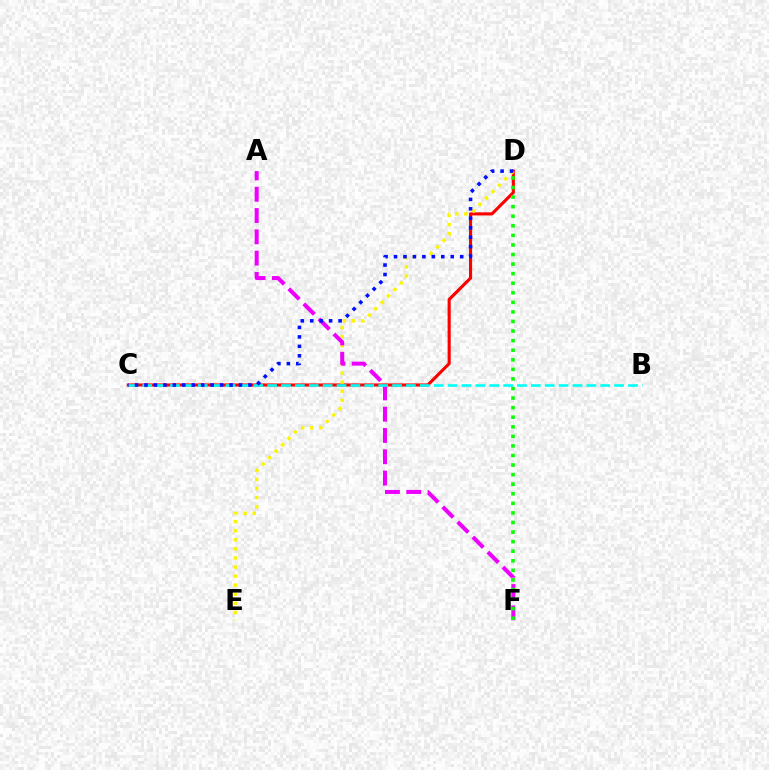{('C', 'D'): [{'color': '#ff0000', 'line_style': 'solid', 'thickness': 2.24}, {'color': '#0010ff', 'line_style': 'dotted', 'thickness': 2.57}], ('D', 'E'): [{'color': '#fcf500', 'line_style': 'dotted', 'thickness': 2.47}], ('A', 'F'): [{'color': '#ee00ff', 'line_style': 'dashed', 'thickness': 2.89}], ('D', 'F'): [{'color': '#08ff00', 'line_style': 'dotted', 'thickness': 2.6}], ('B', 'C'): [{'color': '#00fff6', 'line_style': 'dashed', 'thickness': 1.89}]}